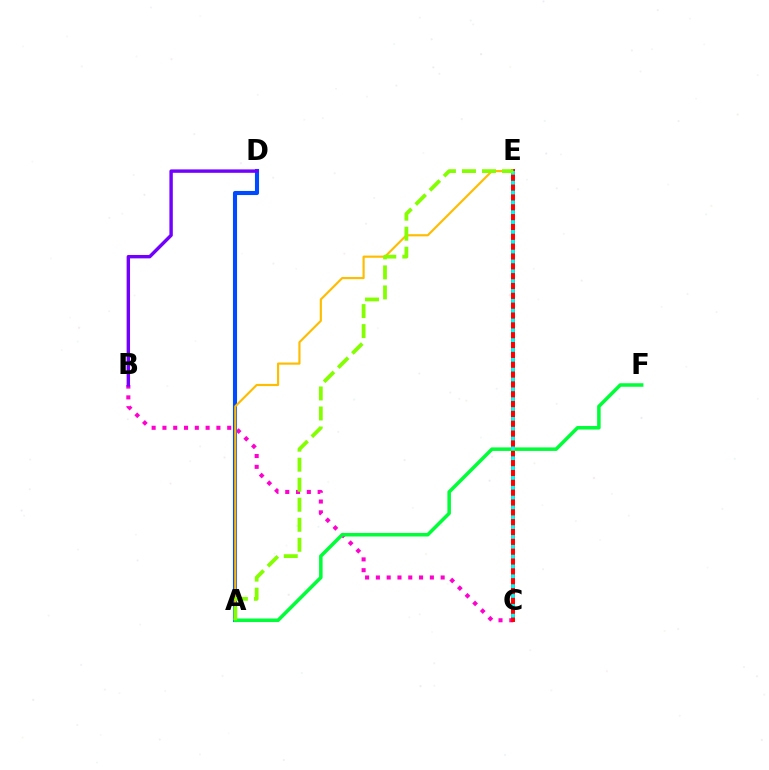{('B', 'C'): [{'color': '#ff00cf', 'line_style': 'dotted', 'thickness': 2.93}], ('A', 'D'): [{'color': '#004bff', 'line_style': 'solid', 'thickness': 2.95}], ('B', 'D'): [{'color': '#7200ff', 'line_style': 'solid', 'thickness': 2.45}], ('A', 'E'): [{'color': '#ffbd00', 'line_style': 'solid', 'thickness': 1.56}, {'color': '#84ff00', 'line_style': 'dashed', 'thickness': 2.72}], ('C', 'E'): [{'color': '#ff0000', 'line_style': 'solid', 'thickness': 2.85}, {'color': '#00fff6', 'line_style': 'dotted', 'thickness': 2.67}], ('A', 'F'): [{'color': '#00ff39', 'line_style': 'solid', 'thickness': 2.55}]}